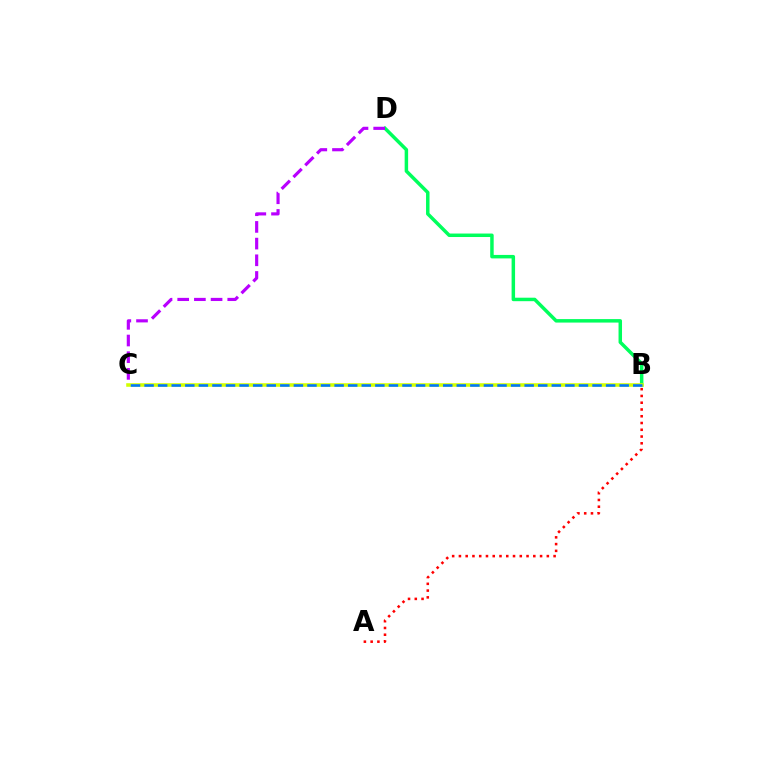{('B', 'D'): [{'color': '#00ff5c', 'line_style': 'solid', 'thickness': 2.51}], ('A', 'B'): [{'color': '#ff0000', 'line_style': 'dotted', 'thickness': 1.84}], ('C', 'D'): [{'color': '#b900ff', 'line_style': 'dashed', 'thickness': 2.27}], ('B', 'C'): [{'color': '#d1ff00', 'line_style': 'solid', 'thickness': 2.56}, {'color': '#0074ff', 'line_style': 'dashed', 'thickness': 1.84}]}